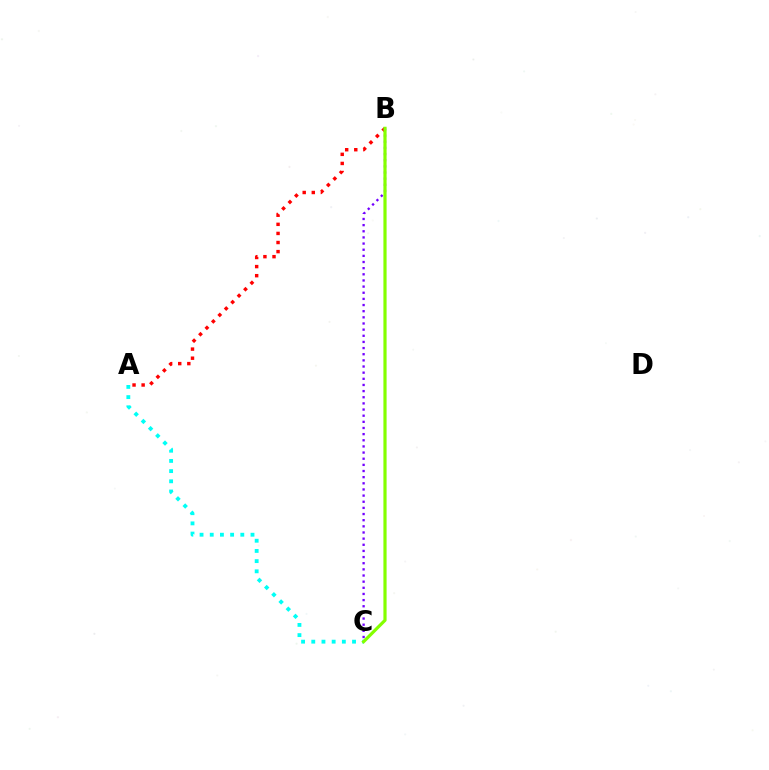{('A', 'B'): [{'color': '#ff0000', 'line_style': 'dotted', 'thickness': 2.47}], ('A', 'C'): [{'color': '#00fff6', 'line_style': 'dotted', 'thickness': 2.77}], ('B', 'C'): [{'color': '#7200ff', 'line_style': 'dotted', 'thickness': 1.67}, {'color': '#84ff00', 'line_style': 'solid', 'thickness': 2.3}]}